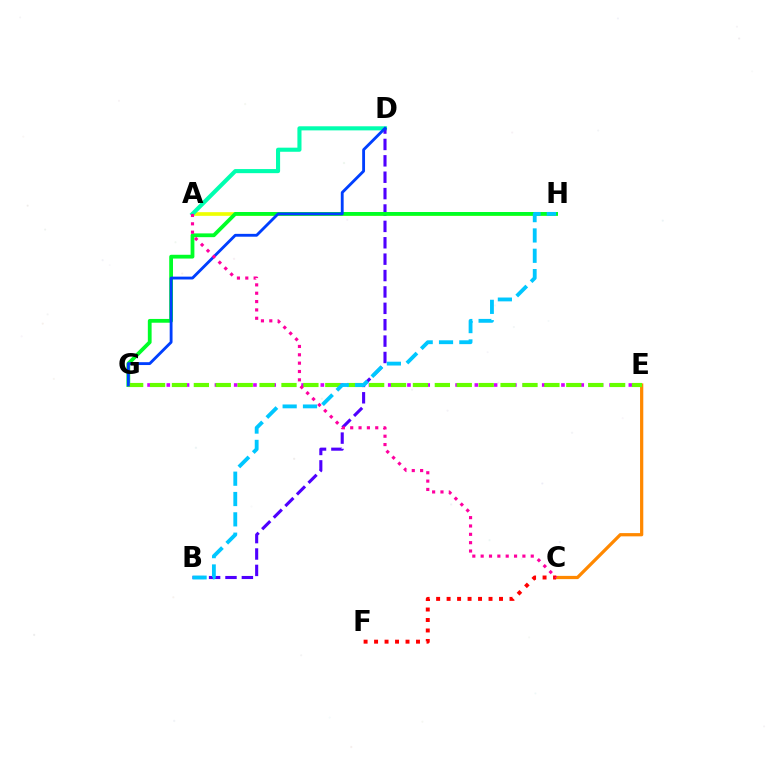{('A', 'H'): [{'color': '#eeff00', 'line_style': 'solid', 'thickness': 2.64}], ('A', 'D'): [{'color': '#00ffaf', 'line_style': 'solid', 'thickness': 2.95}], ('B', 'D'): [{'color': '#4f00ff', 'line_style': 'dashed', 'thickness': 2.23}], ('G', 'H'): [{'color': '#00ff27', 'line_style': 'solid', 'thickness': 2.72}], ('E', 'G'): [{'color': '#d600ff', 'line_style': 'dotted', 'thickness': 2.62}, {'color': '#66ff00', 'line_style': 'dashed', 'thickness': 2.98}], ('C', 'E'): [{'color': '#ff8800', 'line_style': 'solid', 'thickness': 2.34}], ('C', 'F'): [{'color': '#ff0000', 'line_style': 'dotted', 'thickness': 2.85}], ('B', 'H'): [{'color': '#00c7ff', 'line_style': 'dashed', 'thickness': 2.76}], ('D', 'G'): [{'color': '#003fff', 'line_style': 'solid', 'thickness': 2.05}], ('A', 'C'): [{'color': '#ff00a0', 'line_style': 'dotted', 'thickness': 2.27}]}